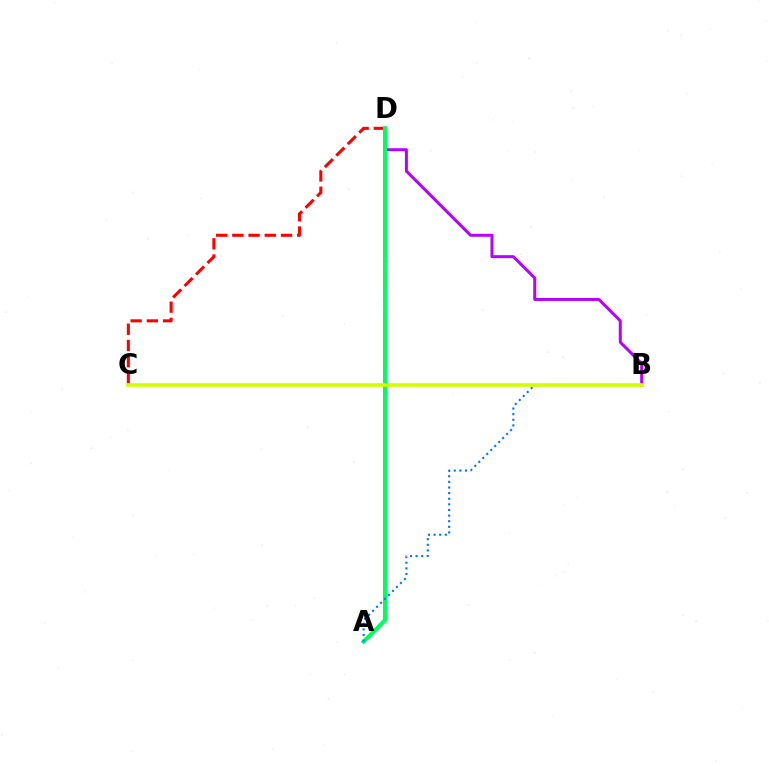{('C', 'D'): [{'color': '#ff0000', 'line_style': 'dashed', 'thickness': 2.2}], ('B', 'D'): [{'color': '#b900ff', 'line_style': 'solid', 'thickness': 2.16}], ('A', 'D'): [{'color': '#00ff5c', 'line_style': 'solid', 'thickness': 2.92}], ('A', 'B'): [{'color': '#0074ff', 'line_style': 'dotted', 'thickness': 1.53}], ('B', 'C'): [{'color': '#d1ff00', 'line_style': 'solid', 'thickness': 2.62}]}